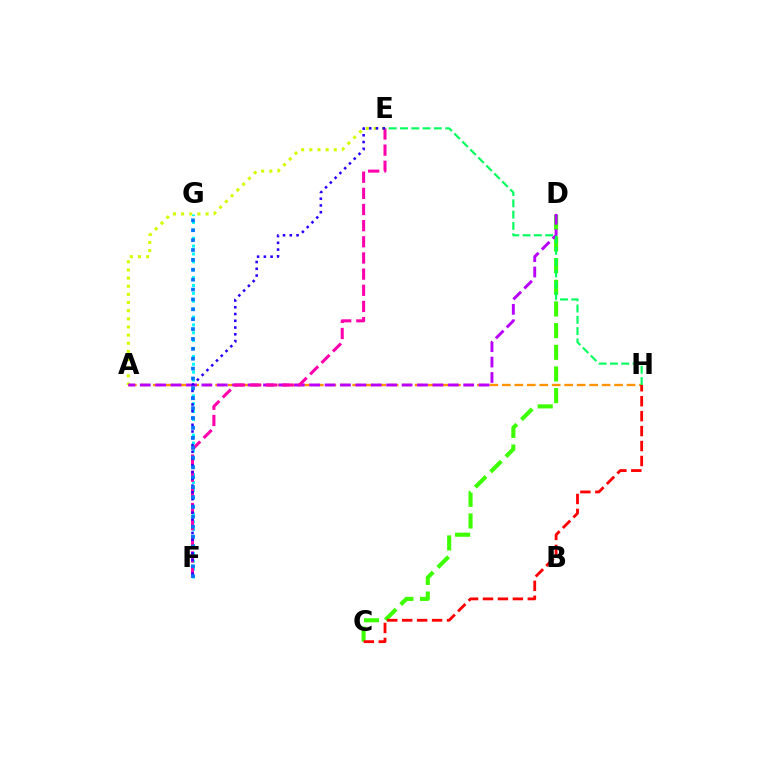{('A', 'E'): [{'color': '#d1ff00', 'line_style': 'dotted', 'thickness': 2.21}], ('A', 'H'): [{'color': '#ff9400', 'line_style': 'dashed', 'thickness': 1.69}], ('F', 'G'): [{'color': '#00fff6', 'line_style': 'dotted', 'thickness': 2.14}, {'color': '#0074ff', 'line_style': 'dotted', 'thickness': 2.69}], ('C', 'D'): [{'color': '#3dff00', 'line_style': 'dashed', 'thickness': 2.94}], ('A', 'D'): [{'color': '#b900ff', 'line_style': 'dashed', 'thickness': 2.09}], ('C', 'H'): [{'color': '#ff0000', 'line_style': 'dashed', 'thickness': 2.03}], ('E', 'F'): [{'color': '#ff00ac', 'line_style': 'dashed', 'thickness': 2.19}, {'color': '#2500ff', 'line_style': 'dotted', 'thickness': 1.84}], ('E', 'H'): [{'color': '#00ff5c', 'line_style': 'dashed', 'thickness': 1.53}]}